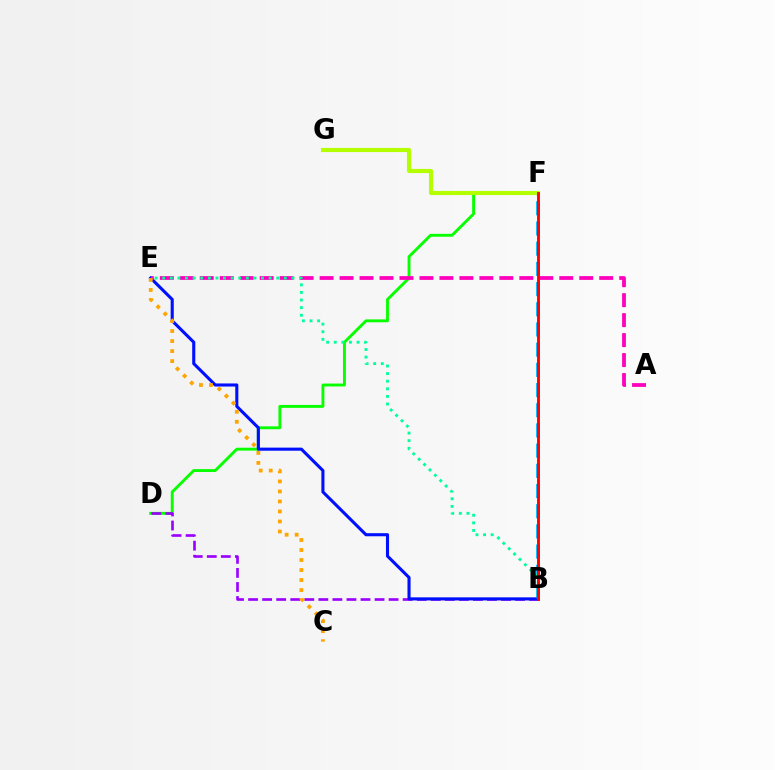{('D', 'F'): [{'color': '#08ff00', 'line_style': 'solid', 'thickness': 2.08}], ('B', 'D'): [{'color': '#9b00ff', 'line_style': 'dashed', 'thickness': 1.91}], ('B', 'F'): [{'color': '#00b5ff', 'line_style': 'dashed', 'thickness': 2.74}, {'color': '#ff0000', 'line_style': 'solid', 'thickness': 2.06}], ('B', 'E'): [{'color': '#0010ff', 'line_style': 'solid', 'thickness': 2.23}, {'color': '#00ff9d', 'line_style': 'dotted', 'thickness': 2.07}], ('A', 'E'): [{'color': '#ff00bd', 'line_style': 'dashed', 'thickness': 2.71}], ('F', 'G'): [{'color': '#b3ff00', 'line_style': 'solid', 'thickness': 2.97}], ('C', 'E'): [{'color': '#ffa500', 'line_style': 'dotted', 'thickness': 2.72}]}